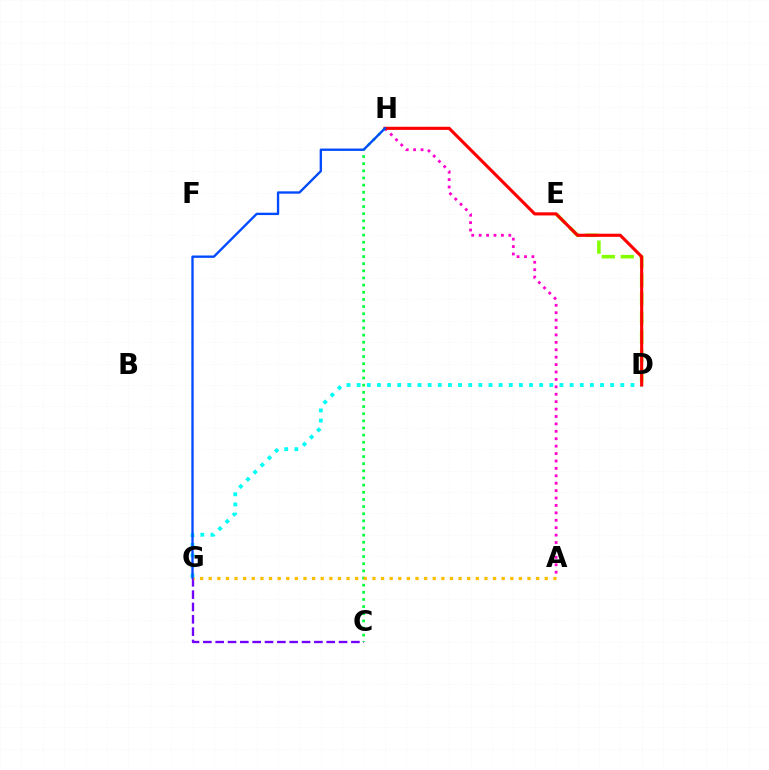{('D', 'E'): [{'color': '#84ff00', 'line_style': 'dashed', 'thickness': 2.58}], ('C', 'G'): [{'color': '#7200ff', 'line_style': 'dashed', 'thickness': 1.68}], ('A', 'H'): [{'color': '#ff00cf', 'line_style': 'dotted', 'thickness': 2.01}], ('C', 'H'): [{'color': '#00ff39', 'line_style': 'dotted', 'thickness': 1.94}], ('A', 'G'): [{'color': '#ffbd00', 'line_style': 'dotted', 'thickness': 2.34}], ('D', 'G'): [{'color': '#00fff6', 'line_style': 'dotted', 'thickness': 2.76}], ('D', 'H'): [{'color': '#ff0000', 'line_style': 'solid', 'thickness': 2.25}], ('G', 'H'): [{'color': '#004bff', 'line_style': 'solid', 'thickness': 1.69}]}